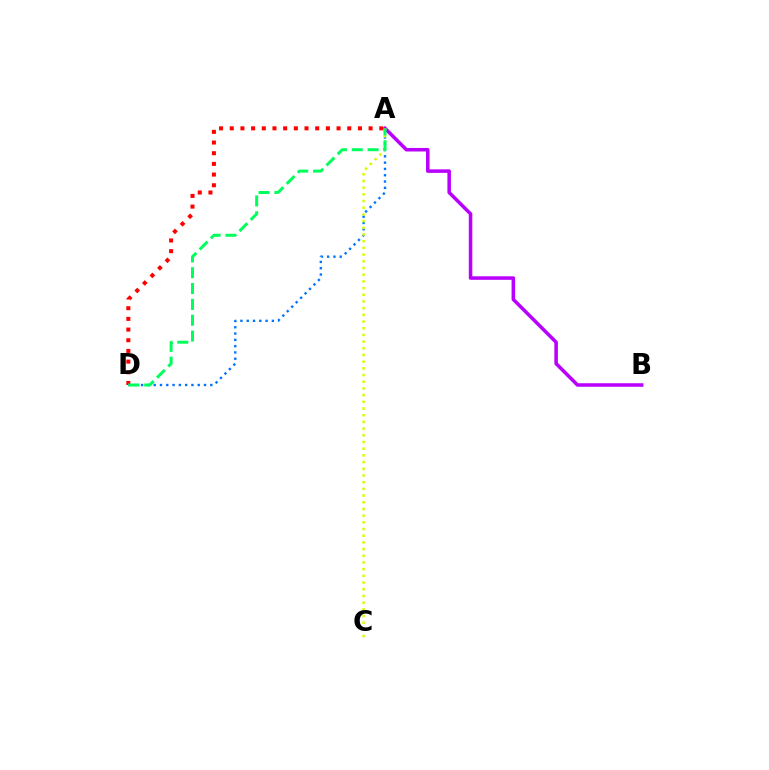{('A', 'D'): [{'color': '#ff0000', 'line_style': 'dotted', 'thickness': 2.9}, {'color': '#0074ff', 'line_style': 'dotted', 'thickness': 1.71}, {'color': '#00ff5c', 'line_style': 'dashed', 'thickness': 2.15}], ('A', 'B'): [{'color': '#b900ff', 'line_style': 'solid', 'thickness': 2.54}], ('A', 'C'): [{'color': '#d1ff00', 'line_style': 'dotted', 'thickness': 1.82}]}